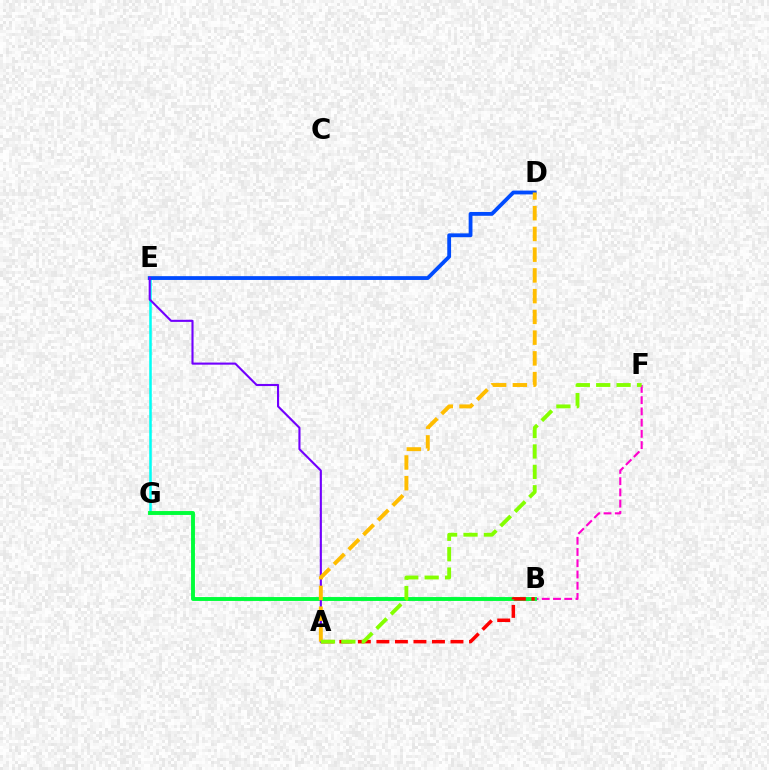{('E', 'G'): [{'color': '#00fff6', 'line_style': 'solid', 'thickness': 1.84}], ('B', 'F'): [{'color': '#ff00cf', 'line_style': 'dashed', 'thickness': 1.53}], ('D', 'E'): [{'color': '#004bff', 'line_style': 'solid', 'thickness': 2.75}], ('B', 'G'): [{'color': '#00ff39', 'line_style': 'solid', 'thickness': 2.81}], ('A', 'B'): [{'color': '#ff0000', 'line_style': 'dashed', 'thickness': 2.52}], ('A', 'E'): [{'color': '#7200ff', 'line_style': 'solid', 'thickness': 1.52}], ('A', 'D'): [{'color': '#ffbd00', 'line_style': 'dashed', 'thickness': 2.82}], ('A', 'F'): [{'color': '#84ff00', 'line_style': 'dashed', 'thickness': 2.77}]}